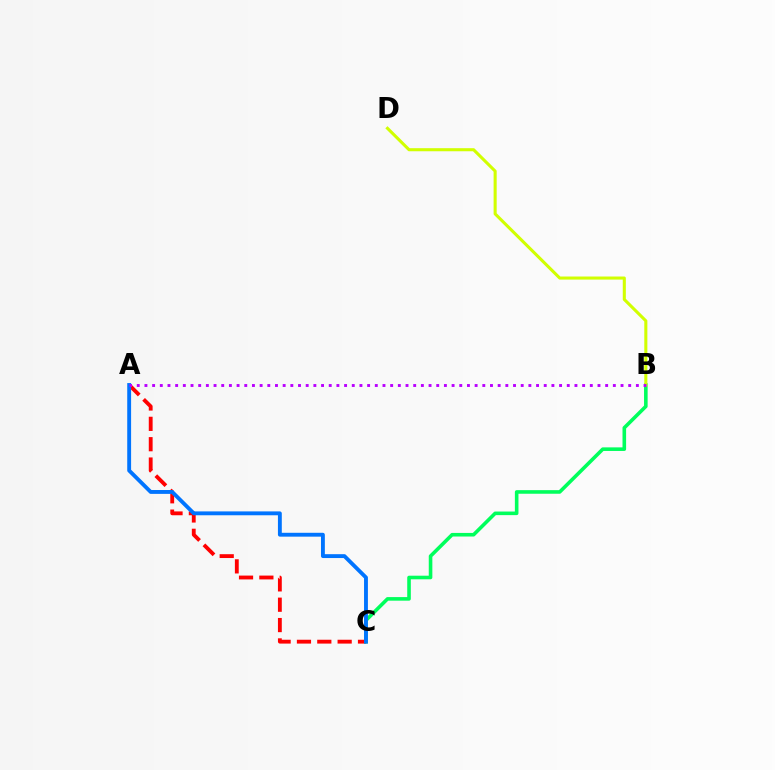{('A', 'C'): [{'color': '#ff0000', 'line_style': 'dashed', 'thickness': 2.76}, {'color': '#0074ff', 'line_style': 'solid', 'thickness': 2.78}], ('B', 'C'): [{'color': '#00ff5c', 'line_style': 'solid', 'thickness': 2.59}], ('B', 'D'): [{'color': '#d1ff00', 'line_style': 'solid', 'thickness': 2.21}], ('A', 'B'): [{'color': '#b900ff', 'line_style': 'dotted', 'thickness': 2.09}]}